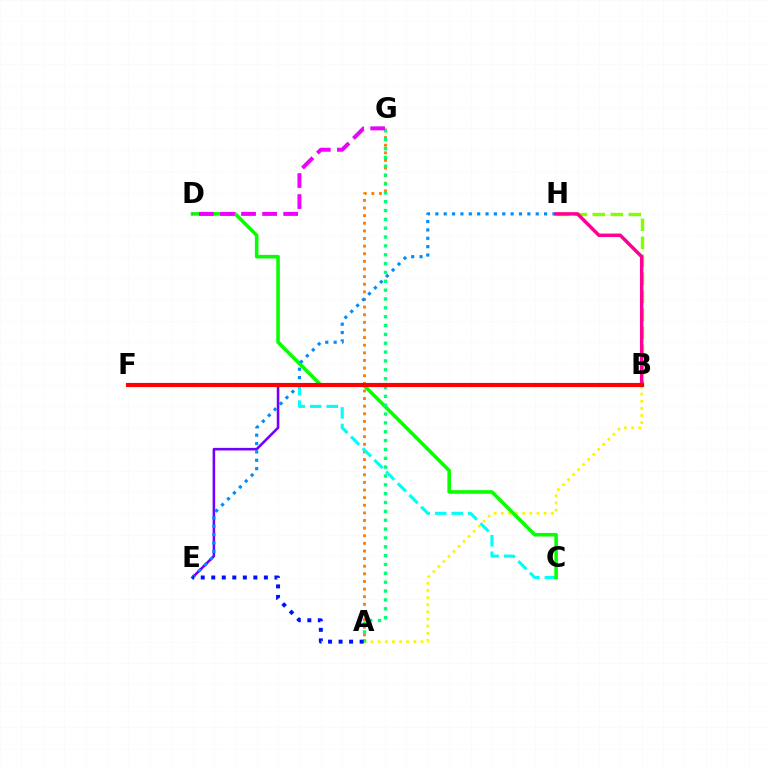{('A', 'G'): [{'color': '#ff7c00', 'line_style': 'dotted', 'thickness': 2.07}, {'color': '#00ff74', 'line_style': 'dotted', 'thickness': 2.4}], ('C', 'F'): [{'color': '#00fff6', 'line_style': 'dashed', 'thickness': 2.25}], ('B', 'E'): [{'color': '#7200ff', 'line_style': 'solid', 'thickness': 1.85}], ('A', 'B'): [{'color': '#fcf500', 'line_style': 'dotted', 'thickness': 1.94}], ('B', 'H'): [{'color': '#84ff00', 'line_style': 'dashed', 'thickness': 2.45}, {'color': '#ff0094', 'line_style': 'solid', 'thickness': 2.49}], ('C', 'D'): [{'color': '#08ff00', 'line_style': 'solid', 'thickness': 2.57}], ('E', 'H'): [{'color': '#008cff', 'line_style': 'dotted', 'thickness': 2.27}], ('A', 'E'): [{'color': '#0010ff', 'line_style': 'dotted', 'thickness': 2.86}], ('D', 'G'): [{'color': '#ee00ff', 'line_style': 'dashed', 'thickness': 2.86}], ('B', 'F'): [{'color': '#ff0000', 'line_style': 'solid', 'thickness': 2.99}]}